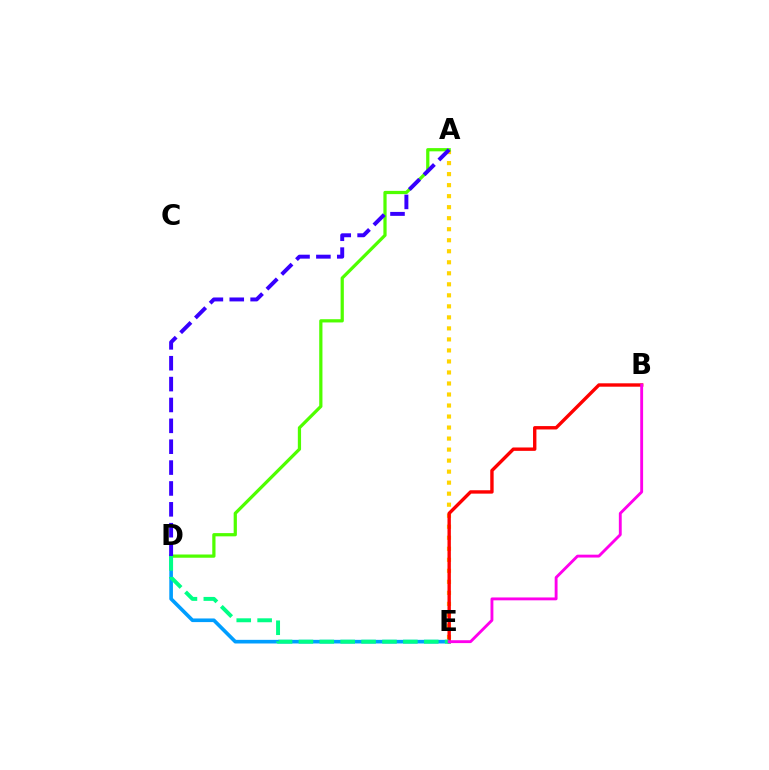{('A', 'E'): [{'color': '#ffd500', 'line_style': 'dotted', 'thickness': 2.99}], ('D', 'E'): [{'color': '#009eff', 'line_style': 'solid', 'thickness': 2.62}, {'color': '#00ff86', 'line_style': 'dashed', 'thickness': 2.84}], ('A', 'D'): [{'color': '#4fff00', 'line_style': 'solid', 'thickness': 2.33}, {'color': '#3700ff', 'line_style': 'dashed', 'thickness': 2.84}], ('B', 'E'): [{'color': '#ff0000', 'line_style': 'solid', 'thickness': 2.44}, {'color': '#ff00ed', 'line_style': 'solid', 'thickness': 2.07}]}